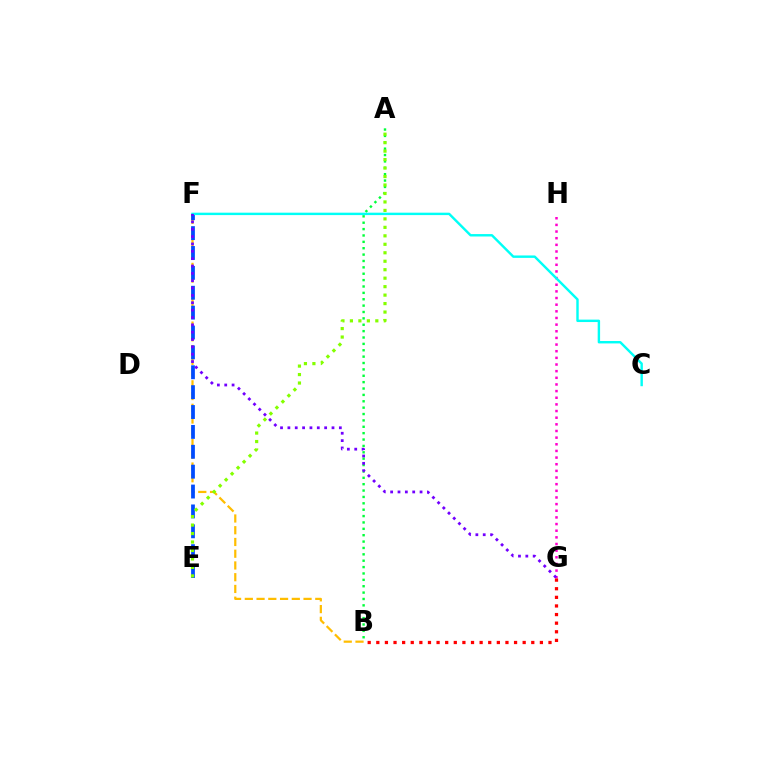{('B', 'F'): [{'color': '#ffbd00', 'line_style': 'dashed', 'thickness': 1.6}], ('A', 'B'): [{'color': '#00ff39', 'line_style': 'dotted', 'thickness': 1.73}], ('E', 'F'): [{'color': '#004bff', 'line_style': 'dashed', 'thickness': 2.7}], ('G', 'H'): [{'color': '#ff00cf', 'line_style': 'dotted', 'thickness': 1.81}], ('A', 'E'): [{'color': '#84ff00', 'line_style': 'dotted', 'thickness': 2.3}], ('C', 'F'): [{'color': '#00fff6', 'line_style': 'solid', 'thickness': 1.74}], ('F', 'G'): [{'color': '#7200ff', 'line_style': 'dotted', 'thickness': 2.0}], ('B', 'G'): [{'color': '#ff0000', 'line_style': 'dotted', 'thickness': 2.34}]}